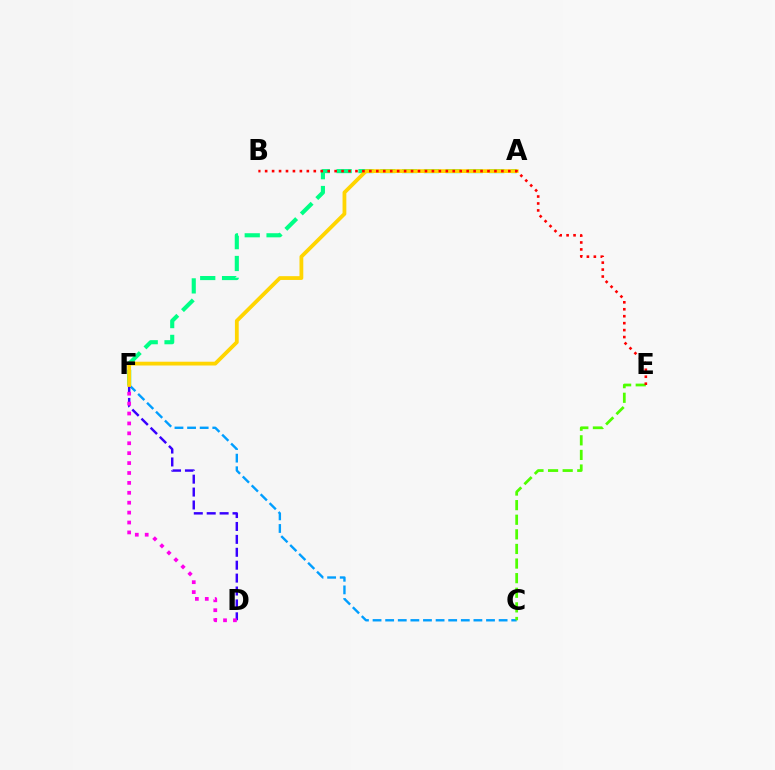{('A', 'F'): [{'color': '#00ff86', 'line_style': 'dashed', 'thickness': 2.96}, {'color': '#ffd500', 'line_style': 'solid', 'thickness': 2.73}], ('C', 'F'): [{'color': '#009eff', 'line_style': 'dashed', 'thickness': 1.71}], ('D', 'F'): [{'color': '#3700ff', 'line_style': 'dashed', 'thickness': 1.75}, {'color': '#ff00ed', 'line_style': 'dotted', 'thickness': 2.69}], ('C', 'E'): [{'color': '#4fff00', 'line_style': 'dashed', 'thickness': 1.98}], ('B', 'E'): [{'color': '#ff0000', 'line_style': 'dotted', 'thickness': 1.89}]}